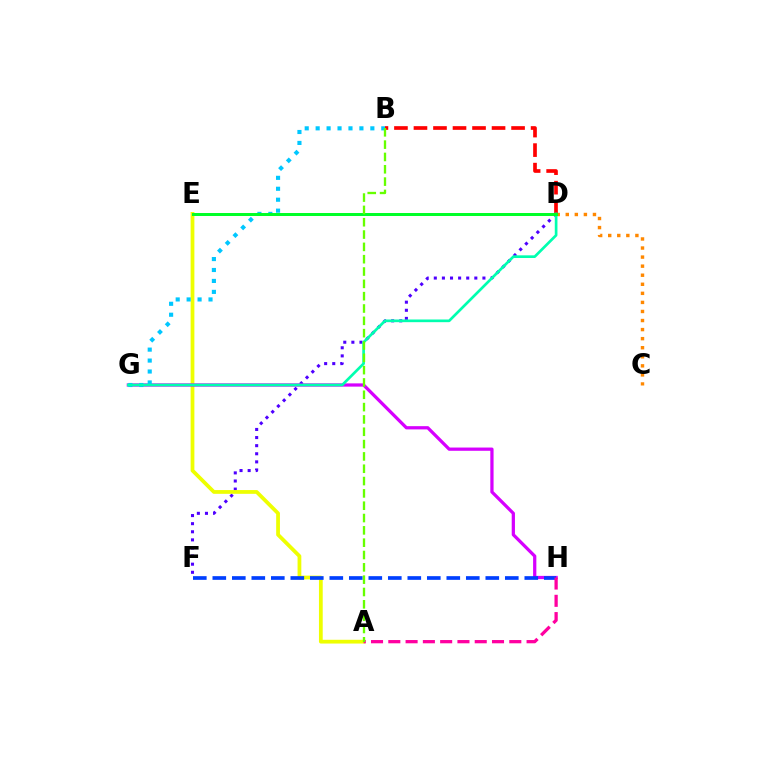{('D', 'F'): [{'color': '#4f00ff', 'line_style': 'dotted', 'thickness': 2.2}], ('C', 'D'): [{'color': '#ff8800', 'line_style': 'dotted', 'thickness': 2.46}], ('A', 'E'): [{'color': '#eeff00', 'line_style': 'solid', 'thickness': 2.71}], ('G', 'H'): [{'color': '#d600ff', 'line_style': 'solid', 'thickness': 2.34}], ('B', 'D'): [{'color': '#ff0000', 'line_style': 'dashed', 'thickness': 2.65}], ('B', 'G'): [{'color': '#00c7ff', 'line_style': 'dotted', 'thickness': 2.97}], ('D', 'G'): [{'color': '#00ffaf', 'line_style': 'solid', 'thickness': 1.93}], ('F', 'H'): [{'color': '#003fff', 'line_style': 'dashed', 'thickness': 2.65}], ('D', 'E'): [{'color': '#00ff27', 'line_style': 'solid', 'thickness': 2.14}], ('A', 'H'): [{'color': '#ff00a0', 'line_style': 'dashed', 'thickness': 2.35}], ('A', 'B'): [{'color': '#66ff00', 'line_style': 'dashed', 'thickness': 1.67}]}